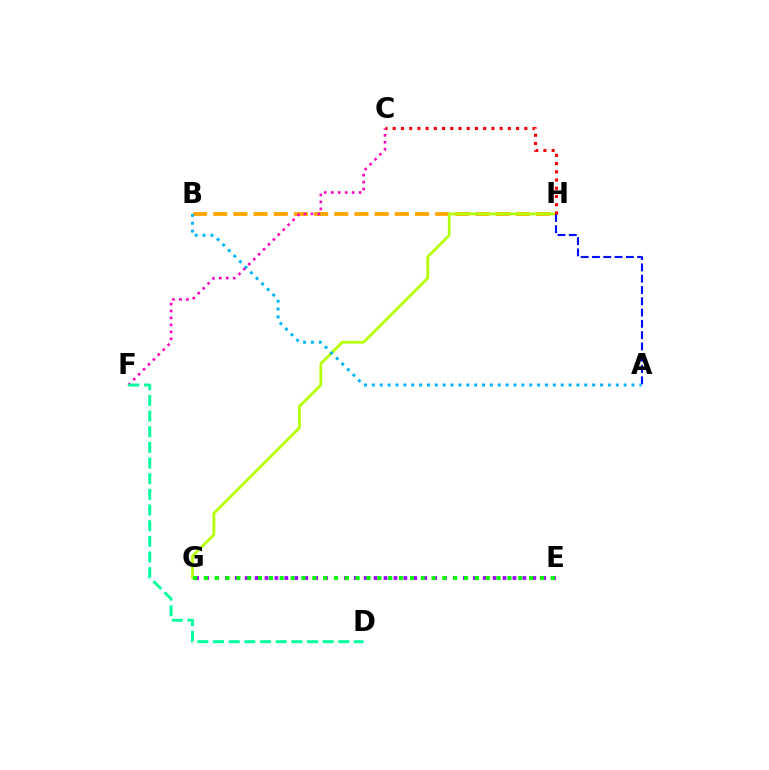{('E', 'G'): [{'color': '#9b00ff', 'line_style': 'dotted', 'thickness': 2.69}, {'color': '#08ff00', 'line_style': 'dotted', 'thickness': 2.95}], ('B', 'H'): [{'color': '#ffa500', 'line_style': 'dashed', 'thickness': 2.74}], ('C', 'F'): [{'color': '#ff00bd', 'line_style': 'dotted', 'thickness': 1.89}], ('D', 'F'): [{'color': '#00ff9d', 'line_style': 'dashed', 'thickness': 2.13}], ('G', 'H'): [{'color': '#b3ff00', 'line_style': 'solid', 'thickness': 1.97}], ('A', 'H'): [{'color': '#0010ff', 'line_style': 'dashed', 'thickness': 1.53}], ('C', 'H'): [{'color': '#ff0000', 'line_style': 'dotted', 'thickness': 2.23}], ('A', 'B'): [{'color': '#00b5ff', 'line_style': 'dotted', 'thickness': 2.14}]}